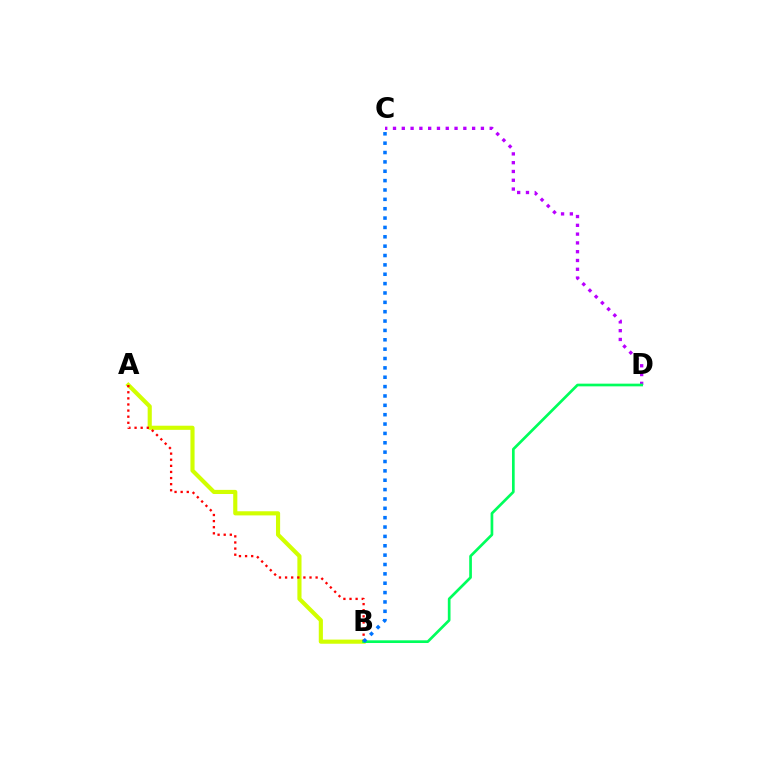{('A', 'B'): [{'color': '#d1ff00', 'line_style': 'solid', 'thickness': 2.98}, {'color': '#ff0000', 'line_style': 'dotted', 'thickness': 1.66}], ('C', 'D'): [{'color': '#b900ff', 'line_style': 'dotted', 'thickness': 2.39}], ('B', 'D'): [{'color': '#00ff5c', 'line_style': 'solid', 'thickness': 1.94}], ('B', 'C'): [{'color': '#0074ff', 'line_style': 'dotted', 'thickness': 2.54}]}